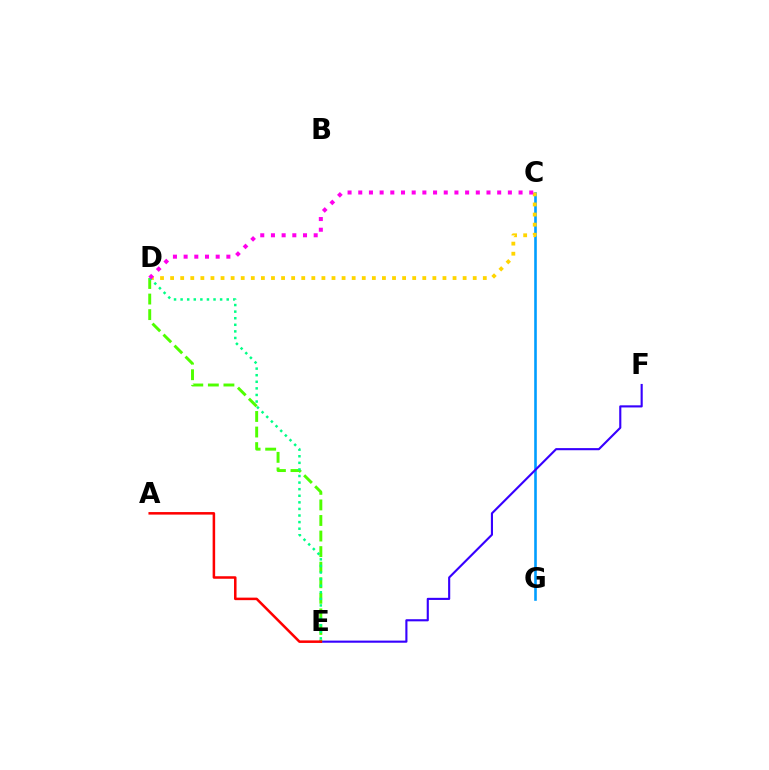{('C', 'G'): [{'color': '#009eff', 'line_style': 'solid', 'thickness': 1.88}], ('E', 'F'): [{'color': '#3700ff', 'line_style': 'solid', 'thickness': 1.53}], ('D', 'E'): [{'color': '#4fff00', 'line_style': 'dashed', 'thickness': 2.11}, {'color': '#00ff86', 'line_style': 'dotted', 'thickness': 1.79}], ('C', 'D'): [{'color': '#ffd500', 'line_style': 'dotted', 'thickness': 2.74}, {'color': '#ff00ed', 'line_style': 'dotted', 'thickness': 2.9}], ('A', 'E'): [{'color': '#ff0000', 'line_style': 'solid', 'thickness': 1.82}]}